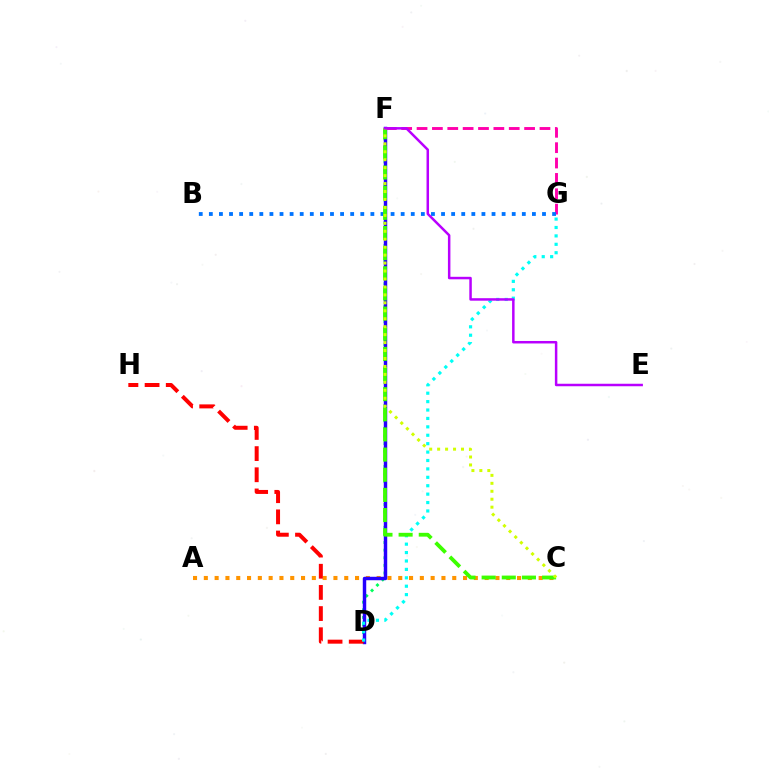{('A', 'C'): [{'color': '#ff9400', 'line_style': 'dotted', 'thickness': 2.93}], ('D', 'F'): [{'color': '#00ff5c', 'line_style': 'dotted', 'thickness': 2.07}, {'color': '#2500ff', 'line_style': 'solid', 'thickness': 2.48}], ('F', 'G'): [{'color': '#ff00ac', 'line_style': 'dashed', 'thickness': 2.09}], ('D', 'H'): [{'color': '#ff0000', 'line_style': 'dashed', 'thickness': 2.87}], ('D', 'G'): [{'color': '#00fff6', 'line_style': 'dotted', 'thickness': 2.29}], ('B', 'G'): [{'color': '#0074ff', 'line_style': 'dotted', 'thickness': 2.74}], ('C', 'F'): [{'color': '#3dff00', 'line_style': 'dashed', 'thickness': 2.74}, {'color': '#d1ff00', 'line_style': 'dotted', 'thickness': 2.16}], ('E', 'F'): [{'color': '#b900ff', 'line_style': 'solid', 'thickness': 1.79}]}